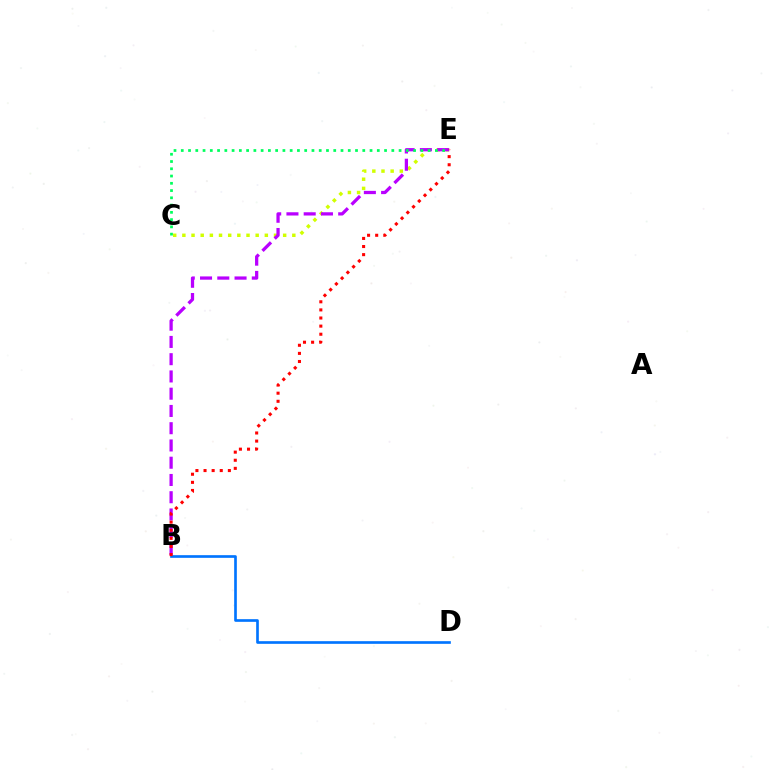{('B', 'D'): [{'color': '#0074ff', 'line_style': 'solid', 'thickness': 1.92}], ('C', 'E'): [{'color': '#d1ff00', 'line_style': 'dotted', 'thickness': 2.49}, {'color': '#00ff5c', 'line_style': 'dotted', 'thickness': 1.97}], ('B', 'E'): [{'color': '#b900ff', 'line_style': 'dashed', 'thickness': 2.34}, {'color': '#ff0000', 'line_style': 'dotted', 'thickness': 2.2}]}